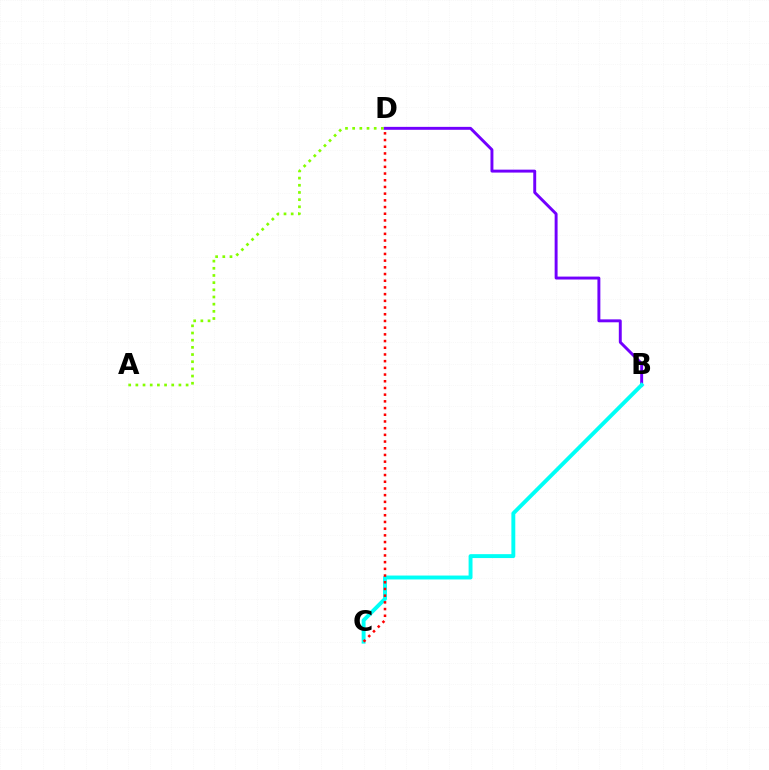{('B', 'D'): [{'color': '#7200ff', 'line_style': 'solid', 'thickness': 2.11}], ('A', 'D'): [{'color': '#84ff00', 'line_style': 'dotted', 'thickness': 1.95}], ('B', 'C'): [{'color': '#00fff6', 'line_style': 'solid', 'thickness': 2.82}], ('C', 'D'): [{'color': '#ff0000', 'line_style': 'dotted', 'thickness': 1.82}]}